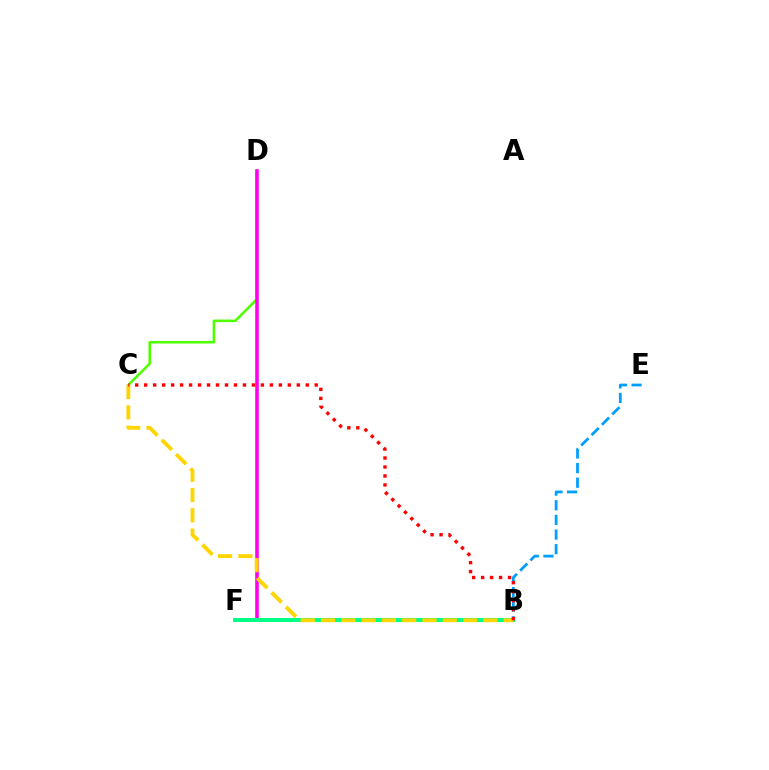{('B', 'E'): [{'color': '#009eff', 'line_style': 'dashed', 'thickness': 1.99}], ('C', 'D'): [{'color': '#4fff00', 'line_style': 'solid', 'thickness': 1.84}], ('D', 'F'): [{'color': '#ff00ed', 'line_style': 'solid', 'thickness': 2.55}], ('B', 'F'): [{'color': '#3700ff', 'line_style': 'dashed', 'thickness': 1.65}, {'color': '#00ff86', 'line_style': 'solid', 'thickness': 2.86}], ('B', 'C'): [{'color': '#ffd500', 'line_style': 'dashed', 'thickness': 2.76}, {'color': '#ff0000', 'line_style': 'dotted', 'thickness': 2.44}]}